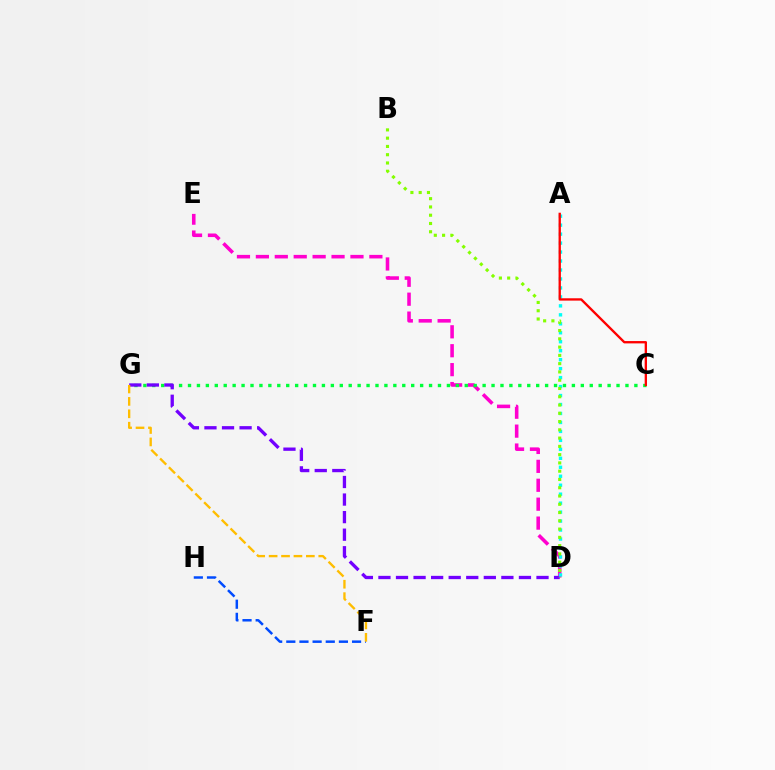{('D', 'E'): [{'color': '#ff00cf', 'line_style': 'dashed', 'thickness': 2.57}], ('F', 'H'): [{'color': '#004bff', 'line_style': 'dashed', 'thickness': 1.79}], ('C', 'G'): [{'color': '#00ff39', 'line_style': 'dotted', 'thickness': 2.43}], ('D', 'G'): [{'color': '#7200ff', 'line_style': 'dashed', 'thickness': 2.39}], ('A', 'D'): [{'color': '#00fff6', 'line_style': 'dotted', 'thickness': 2.44}], ('B', 'D'): [{'color': '#84ff00', 'line_style': 'dotted', 'thickness': 2.25}], ('F', 'G'): [{'color': '#ffbd00', 'line_style': 'dashed', 'thickness': 1.69}], ('A', 'C'): [{'color': '#ff0000', 'line_style': 'solid', 'thickness': 1.68}]}